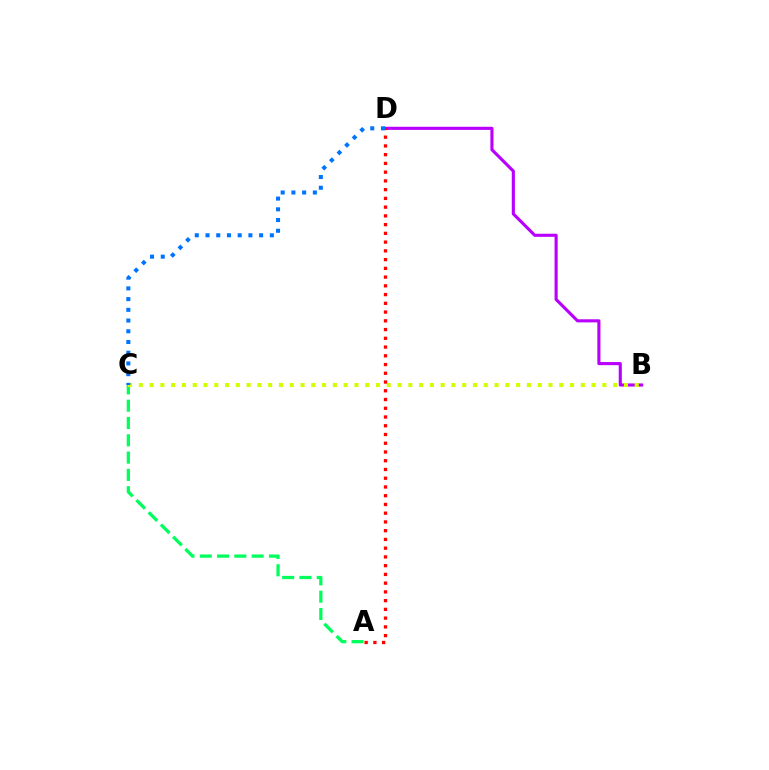{('B', 'D'): [{'color': '#b900ff', 'line_style': 'solid', 'thickness': 2.24}], ('A', 'C'): [{'color': '#00ff5c', 'line_style': 'dashed', 'thickness': 2.35}], ('B', 'C'): [{'color': '#d1ff00', 'line_style': 'dotted', 'thickness': 2.93}], ('A', 'D'): [{'color': '#ff0000', 'line_style': 'dotted', 'thickness': 2.38}], ('C', 'D'): [{'color': '#0074ff', 'line_style': 'dotted', 'thickness': 2.91}]}